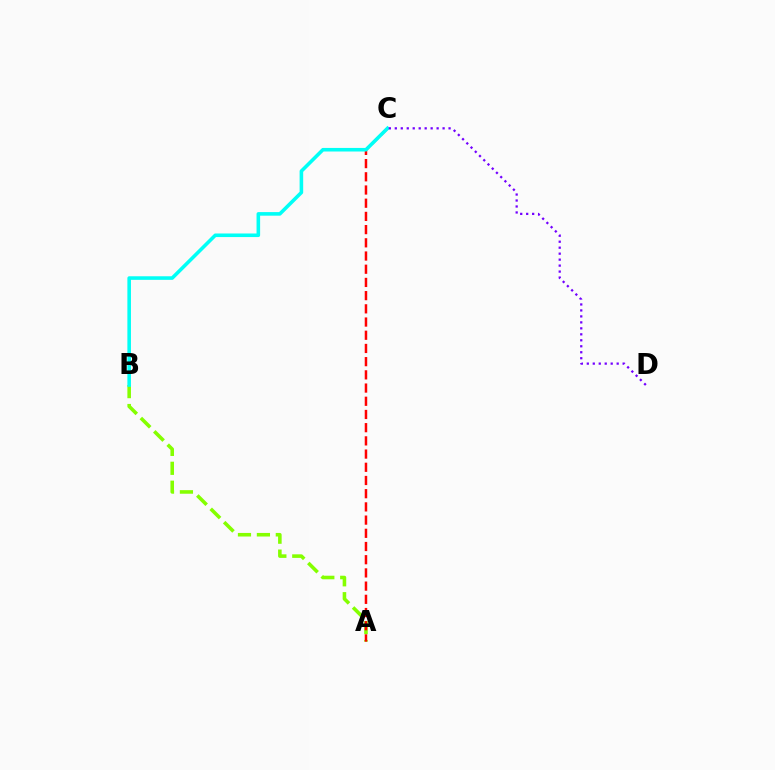{('A', 'B'): [{'color': '#84ff00', 'line_style': 'dashed', 'thickness': 2.57}], ('A', 'C'): [{'color': '#ff0000', 'line_style': 'dashed', 'thickness': 1.79}], ('B', 'C'): [{'color': '#00fff6', 'line_style': 'solid', 'thickness': 2.58}], ('C', 'D'): [{'color': '#7200ff', 'line_style': 'dotted', 'thickness': 1.62}]}